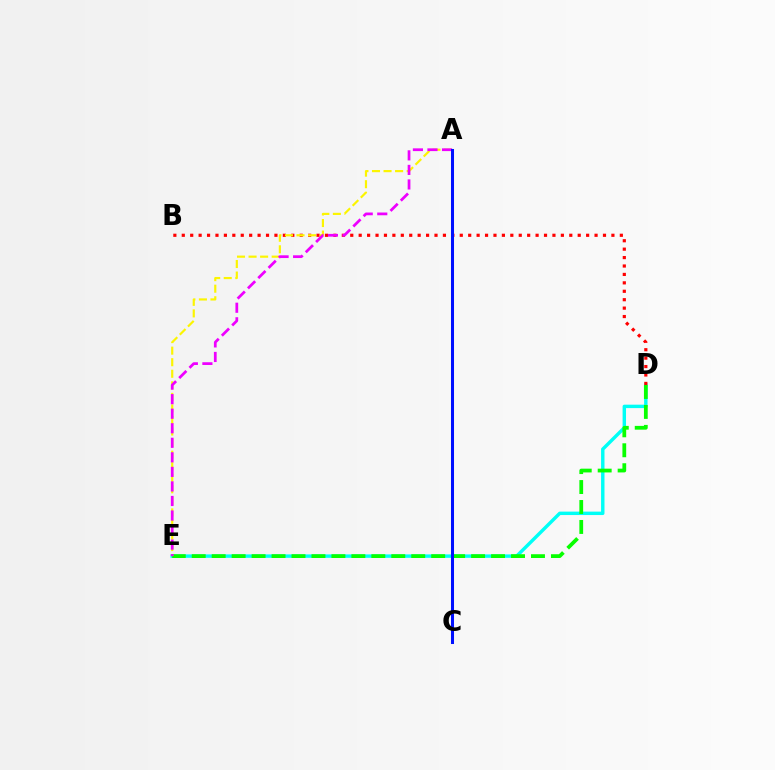{('D', 'E'): [{'color': '#00fff6', 'line_style': 'solid', 'thickness': 2.47}, {'color': '#08ff00', 'line_style': 'dashed', 'thickness': 2.71}], ('B', 'D'): [{'color': '#ff0000', 'line_style': 'dotted', 'thickness': 2.29}], ('A', 'E'): [{'color': '#fcf500', 'line_style': 'dashed', 'thickness': 1.57}, {'color': '#ee00ff', 'line_style': 'dashed', 'thickness': 1.98}], ('A', 'C'): [{'color': '#0010ff', 'line_style': 'solid', 'thickness': 2.18}]}